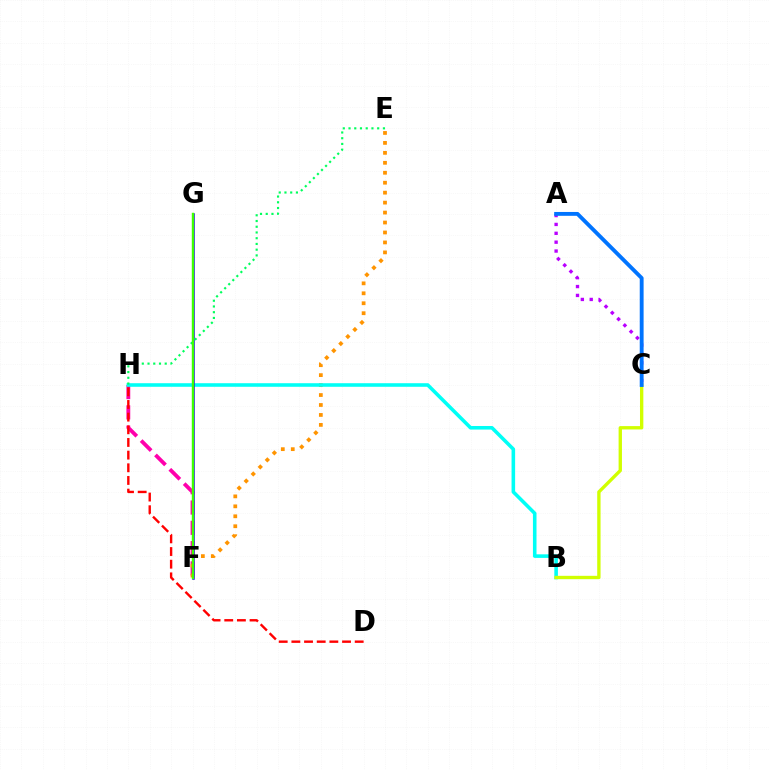{('F', 'H'): [{'color': '#ff00ac', 'line_style': 'dashed', 'thickness': 2.76}], ('E', 'F'): [{'color': '#ff9400', 'line_style': 'dotted', 'thickness': 2.7}], ('B', 'H'): [{'color': '#00fff6', 'line_style': 'solid', 'thickness': 2.57}], ('F', 'G'): [{'color': '#2500ff', 'line_style': 'solid', 'thickness': 1.83}, {'color': '#3dff00', 'line_style': 'solid', 'thickness': 1.75}], ('D', 'H'): [{'color': '#ff0000', 'line_style': 'dashed', 'thickness': 1.72}], ('E', 'H'): [{'color': '#00ff5c', 'line_style': 'dotted', 'thickness': 1.56}], ('B', 'C'): [{'color': '#d1ff00', 'line_style': 'solid', 'thickness': 2.41}], ('A', 'C'): [{'color': '#b900ff', 'line_style': 'dotted', 'thickness': 2.41}, {'color': '#0074ff', 'line_style': 'solid', 'thickness': 2.78}]}